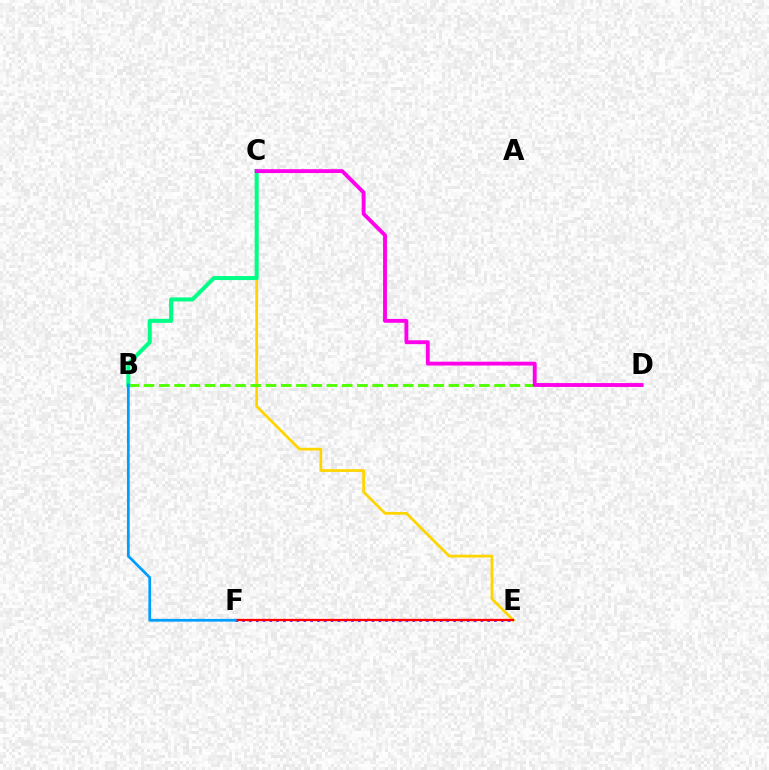{('C', 'E'): [{'color': '#ffd500', 'line_style': 'solid', 'thickness': 1.98}], ('B', 'D'): [{'color': '#4fff00', 'line_style': 'dashed', 'thickness': 2.07}], ('B', 'C'): [{'color': '#00ff86', 'line_style': 'solid', 'thickness': 2.9}], ('E', 'F'): [{'color': '#3700ff', 'line_style': 'dotted', 'thickness': 1.85}, {'color': '#ff0000', 'line_style': 'solid', 'thickness': 1.65}], ('C', 'D'): [{'color': '#ff00ed', 'line_style': 'solid', 'thickness': 2.78}], ('B', 'F'): [{'color': '#009eff', 'line_style': 'solid', 'thickness': 1.97}]}